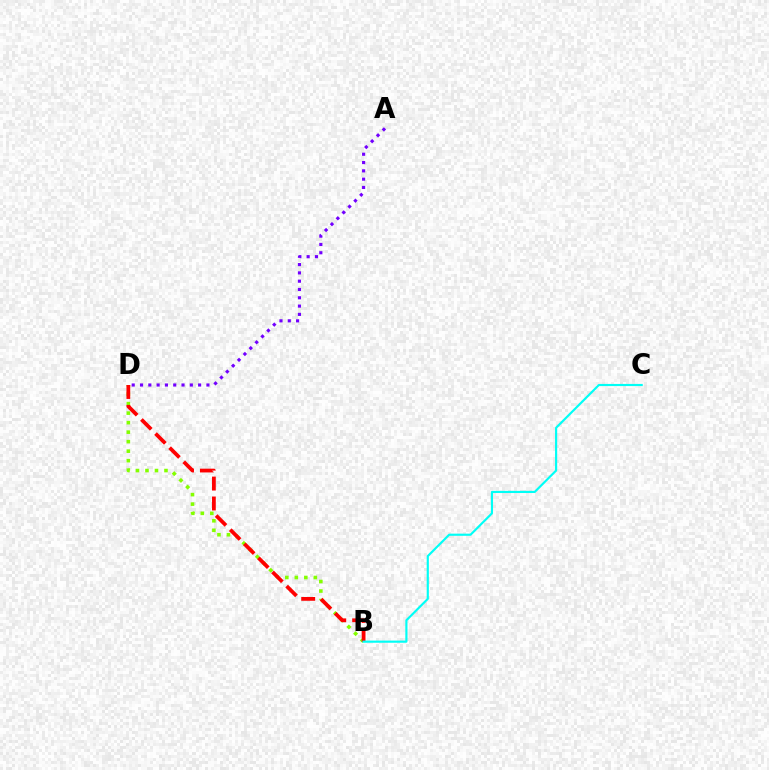{('B', 'D'): [{'color': '#84ff00', 'line_style': 'dotted', 'thickness': 2.58}, {'color': '#ff0000', 'line_style': 'dashed', 'thickness': 2.71}], ('B', 'C'): [{'color': '#00fff6', 'line_style': 'solid', 'thickness': 1.55}], ('A', 'D'): [{'color': '#7200ff', 'line_style': 'dotted', 'thickness': 2.26}]}